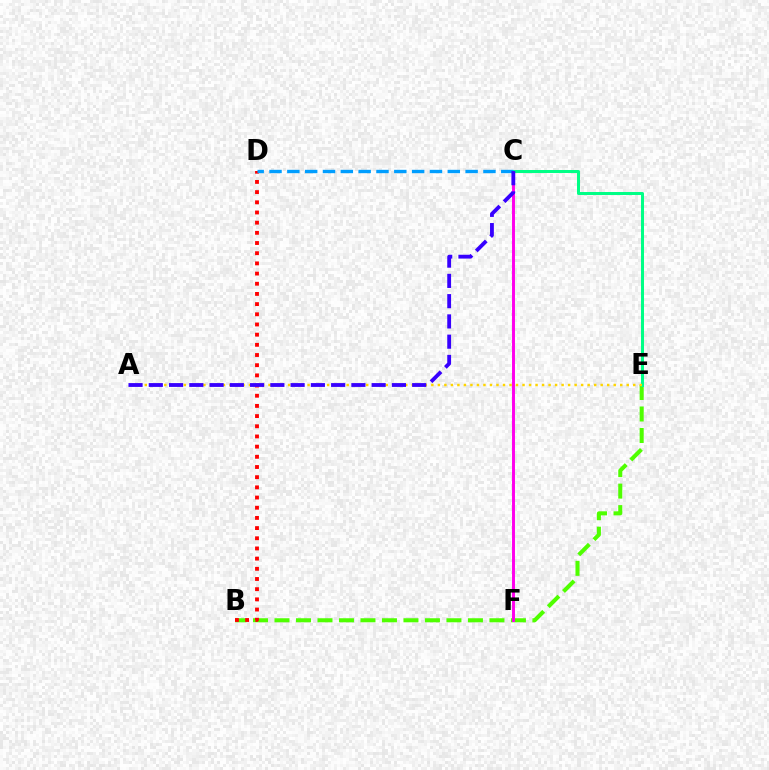{('B', 'E'): [{'color': '#4fff00', 'line_style': 'dashed', 'thickness': 2.92}], ('B', 'D'): [{'color': '#ff0000', 'line_style': 'dotted', 'thickness': 2.77}], ('C', 'F'): [{'color': '#ff00ed', 'line_style': 'solid', 'thickness': 2.12}], ('C', 'E'): [{'color': '#00ff86', 'line_style': 'solid', 'thickness': 2.17}], ('A', 'E'): [{'color': '#ffd500', 'line_style': 'dotted', 'thickness': 1.77}], ('C', 'D'): [{'color': '#009eff', 'line_style': 'dashed', 'thickness': 2.42}], ('A', 'C'): [{'color': '#3700ff', 'line_style': 'dashed', 'thickness': 2.75}]}